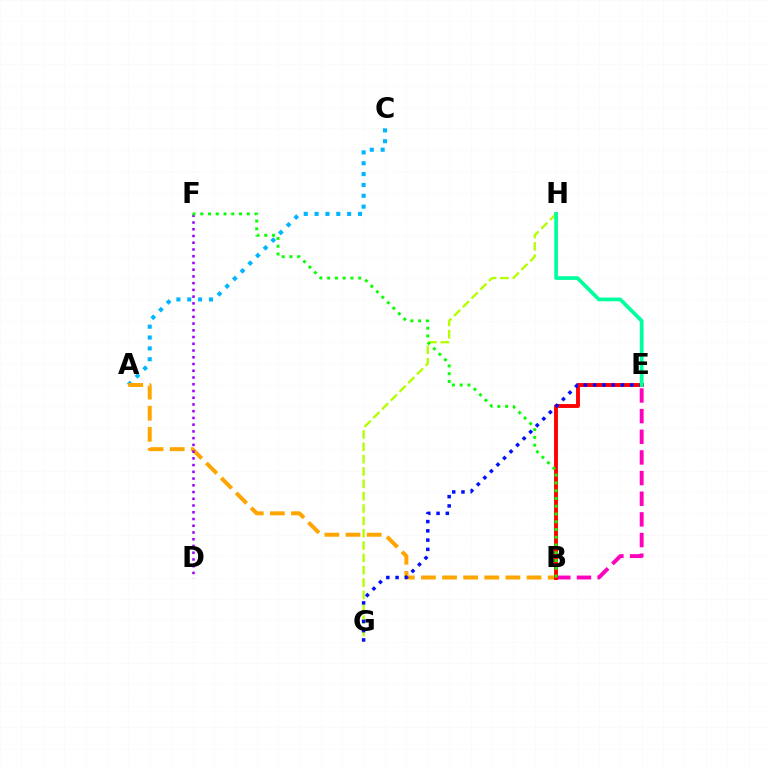{('A', 'C'): [{'color': '#00b5ff', 'line_style': 'dotted', 'thickness': 2.95}], ('A', 'B'): [{'color': '#ffa500', 'line_style': 'dashed', 'thickness': 2.87}], ('G', 'H'): [{'color': '#b3ff00', 'line_style': 'dashed', 'thickness': 1.68}], ('B', 'E'): [{'color': '#ff00bd', 'line_style': 'dashed', 'thickness': 2.81}, {'color': '#ff0000', 'line_style': 'solid', 'thickness': 2.8}], ('D', 'F'): [{'color': '#9b00ff', 'line_style': 'dotted', 'thickness': 1.83}], ('E', 'G'): [{'color': '#0010ff', 'line_style': 'dotted', 'thickness': 2.52}], ('E', 'H'): [{'color': '#00ff9d', 'line_style': 'solid', 'thickness': 2.69}], ('B', 'F'): [{'color': '#08ff00', 'line_style': 'dotted', 'thickness': 2.11}]}